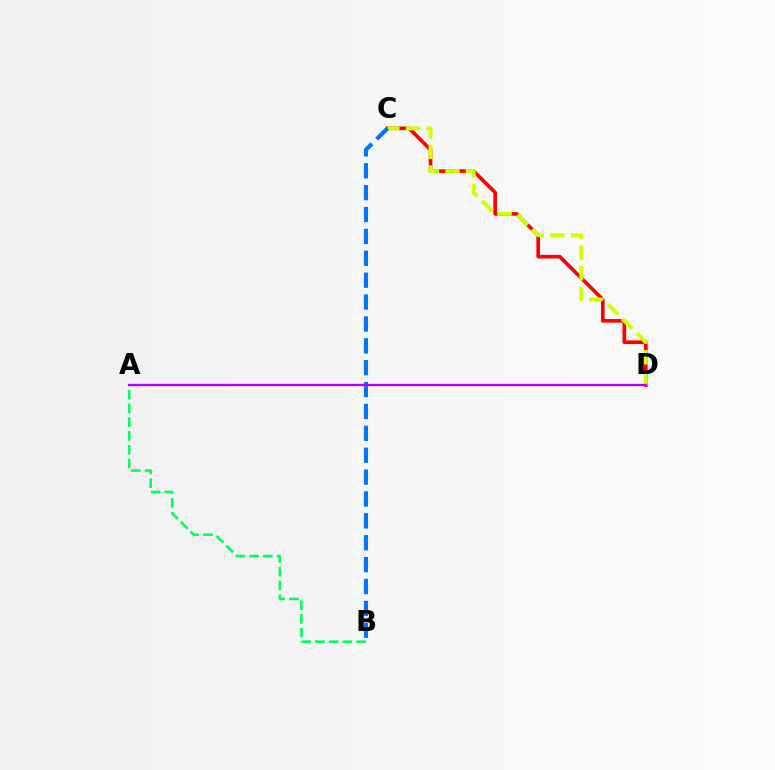{('C', 'D'): [{'color': '#ff0000', 'line_style': 'solid', 'thickness': 2.63}, {'color': '#d1ff00', 'line_style': 'dashed', 'thickness': 2.8}], ('A', 'B'): [{'color': '#00ff5c', 'line_style': 'dashed', 'thickness': 1.87}], ('B', 'C'): [{'color': '#0074ff', 'line_style': 'dashed', 'thickness': 2.97}], ('A', 'D'): [{'color': '#b900ff', 'line_style': 'solid', 'thickness': 1.65}]}